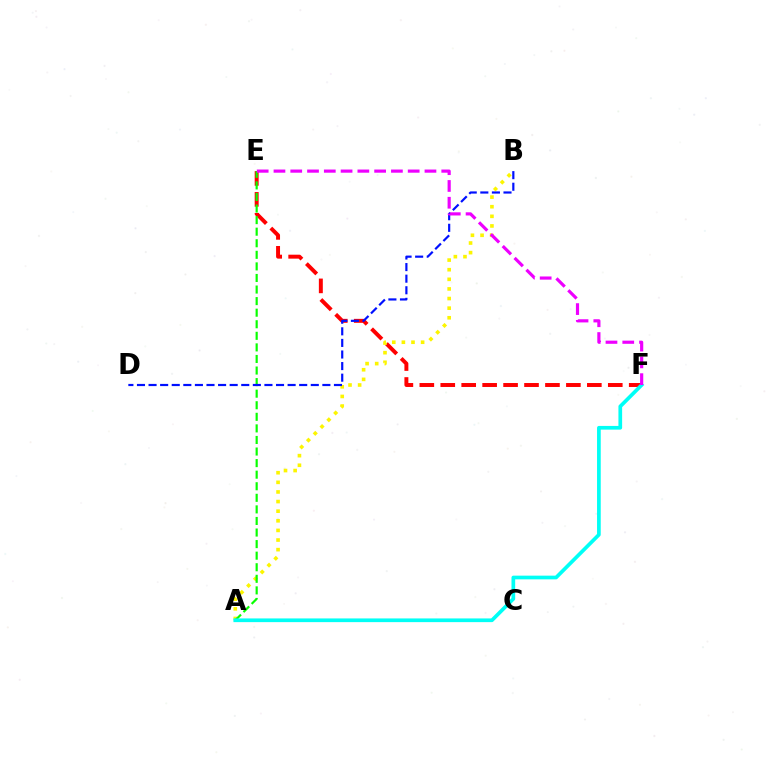{('E', 'F'): [{'color': '#ff0000', 'line_style': 'dashed', 'thickness': 2.84}, {'color': '#ee00ff', 'line_style': 'dashed', 'thickness': 2.28}], ('A', 'B'): [{'color': '#fcf500', 'line_style': 'dotted', 'thickness': 2.61}], ('A', 'E'): [{'color': '#08ff00', 'line_style': 'dashed', 'thickness': 1.57}], ('A', 'F'): [{'color': '#00fff6', 'line_style': 'solid', 'thickness': 2.66}], ('B', 'D'): [{'color': '#0010ff', 'line_style': 'dashed', 'thickness': 1.57}]}